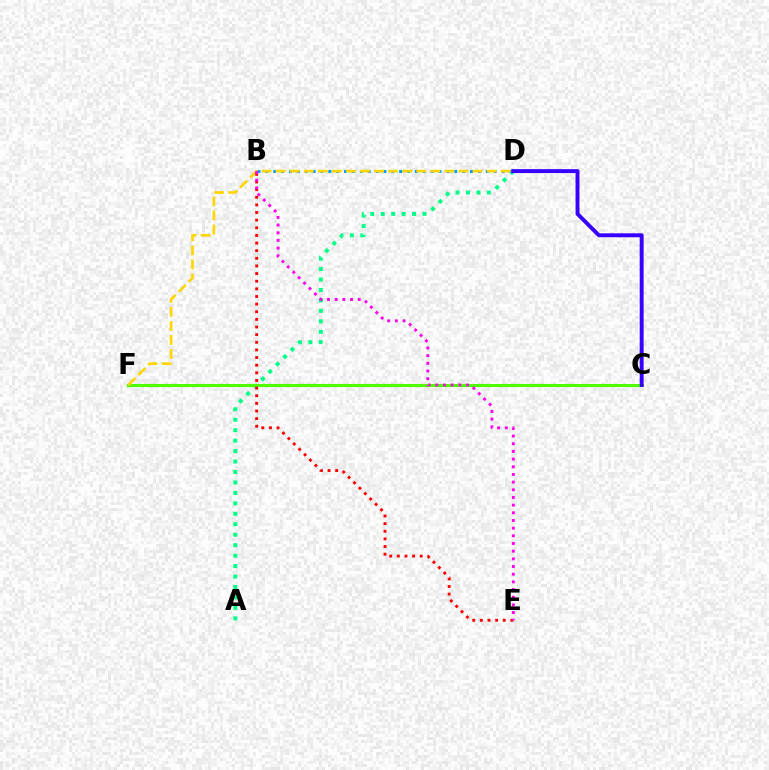{('A', 'D'): [{'color': '#00ff86', 'line_style': 'dotted', 'thickness': 2.84}], ('C', 'F'): [{'color': '#4fff00', 'line_style': 'solid', 'thickness': 2.23}], ('B', 'D'): [{'color': '#009eff', 'line_style': 'dotted', 'thickness': 2.14}], ('D', 'F'): [{'color': '#ffd500', 'line_style': 'dashed', 'thickness': 1.91}], ('C', 'D'): [{'color': '#3700ff', 'line_style': 'solid', 'thickness': 2.82}], ('B', 'E'): [{'color': '#ff0000', 'line_style': 'dotted', 'thickness': 2.07}, {'color': '#ff00ed', 'line_style': 'dotted', 'thickness': 2.08}]}